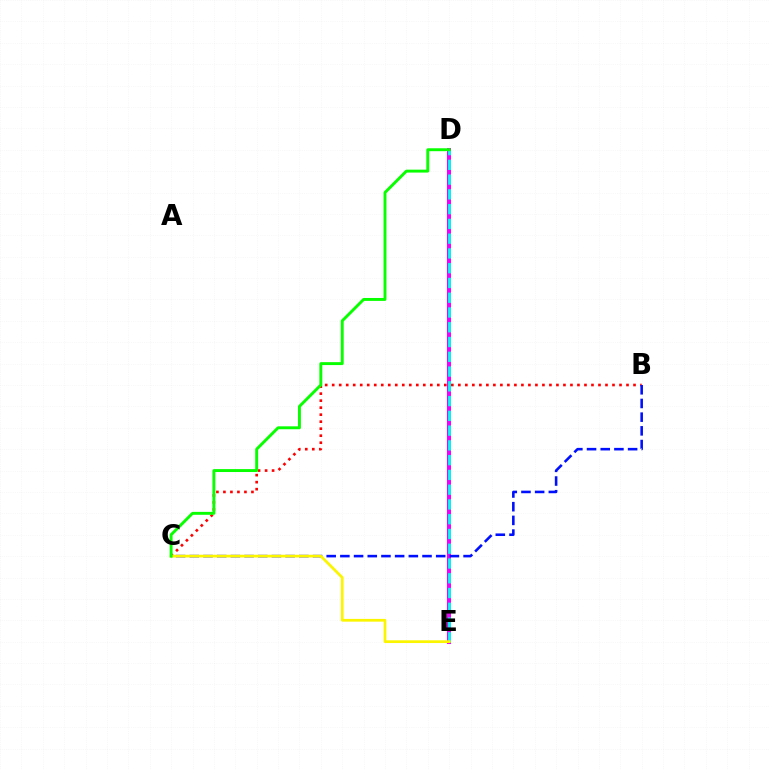{('D', 'E'): [{'color': '#ee00ff', 'line_style': 'solid', 'thickness': 2.9}, {'color': '#00fff6', 'line_style': 'dashed', 'thickness': 2.01}], ('B', 'C'): [{'color': '#ff0000', 'line_style': 'dotted', 'thickness': 1.9}, {'color': '#0010ff', 'line_style': 'dashed', 'thickness': 1.86}], ('C', 'E'): [{'color': '#fcf500', 'line_style': 'solid', 'thickness': 1.97}], ('C', 'D'): [{'color': '#08ff00', 'line_style': 'solid', 'thickness': 2.1}]}